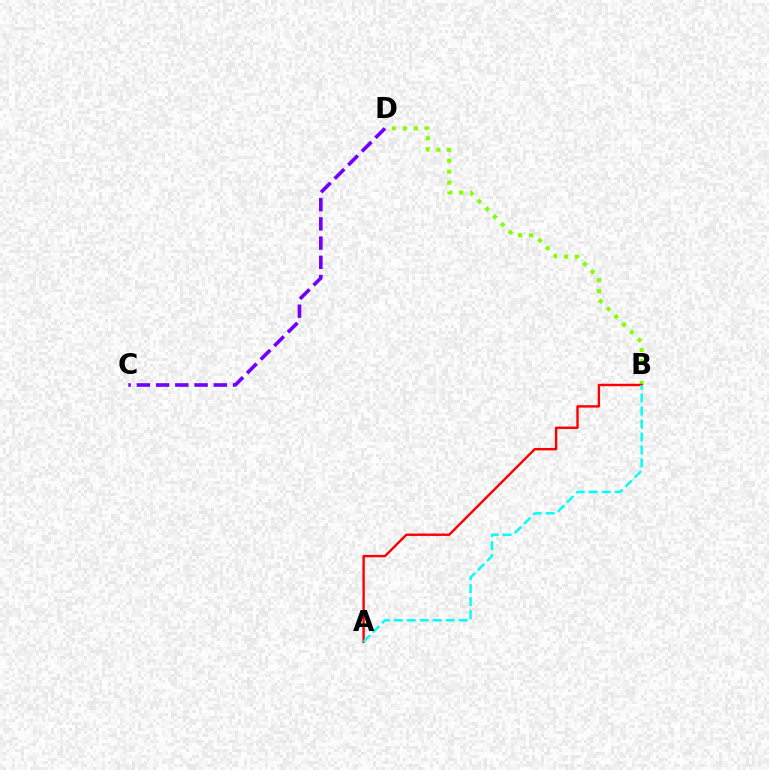{('B', 'D'): [{'color': '#84ff00', 'line_style': 'dotted', 'thickness': 2.98}], ('C', 'D'): [{'color': '#7200ff', 'line_style': 'dashed', 'thickness': 2.61}], ('A', 'B'): [{'color': '#ff0000', 'line_style': 'solid', 'thickness': 1.73}, {'color': '#00fff6', 'line_style': 'dashed', 'thickness': 1.76}]}